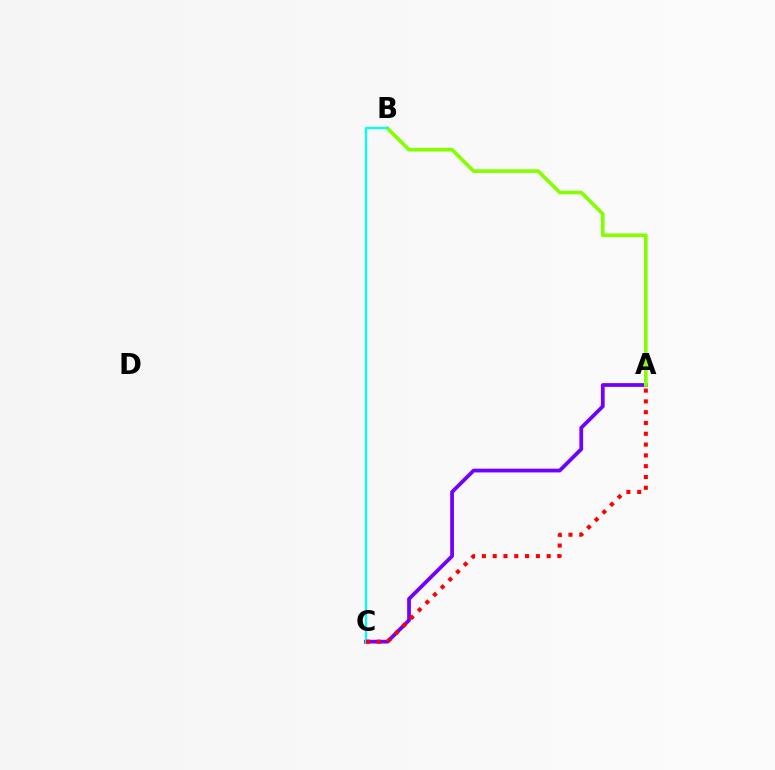{('A', 'C'): [{'color': '#7200ff', 'line_style': 'solid', 'thickness': 2.71}, {'color': '#ff0000', 'line_style': 'dotted', 'thickness': 2.93}], ('A', 'B'): [{'color': '#84ff00', 'line_style': 'solid', 'thickness': 2.62}], ('B', 'C'): [{'color': '#00fff6', 'line_style': 'solid', 'thickness': 1.63}]}